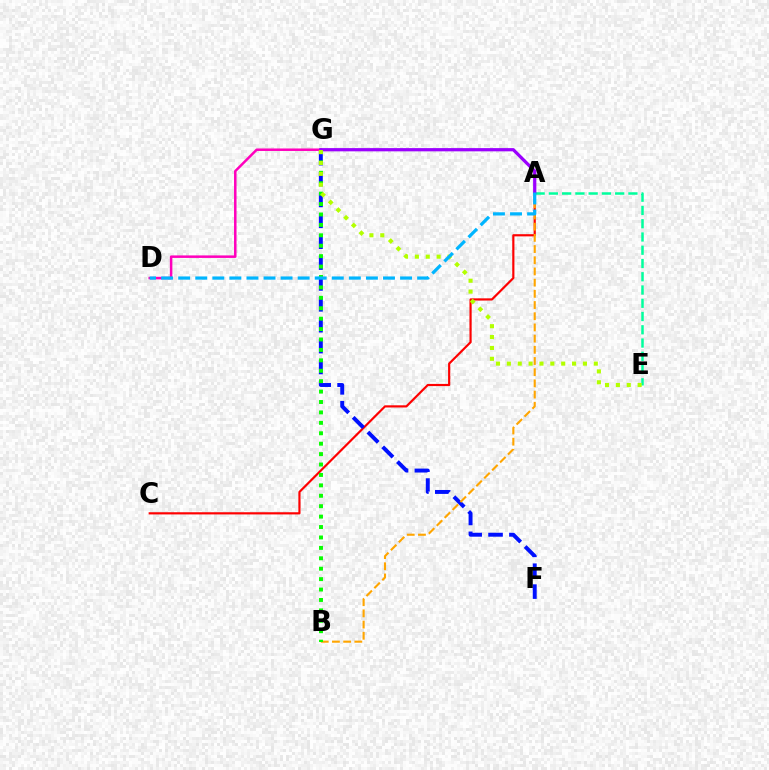{('A', 'E'): [{'color': '#00ff9d', 'line_style': 'dashed', 'thickness': 1.8}], ('D', 'G'): [{'color': '#ff00bd', 'line_style': 'solid', 'thickness': 1.8}], ('A', 'C'): [{'color': '#ff0000', 'line_style': 'solid', 'thickness': 1.57}], ('F', 'G'): [{'color': '#0010ff', 'line_style': 'dashed', 'thickness': 2.84}], ('A', 'B'): [{'color': '#ffa500', 'line_style': 'dashed', 'thickness': 1.52}], ('B', 'G'): [{'color': '#08ff00', 'line_style': 'dotted', 'thickness': 2.83}], ('A', 'G'): [{'color': '#9b00ff', 'line_style': 'solid', 'thickness': 2.32}], ('E', 'G'): [{'color': '#b3ff00', 'line_style': 'dotted', 'thickness': 2.95}], ('A', 'D'): [{'color': '#00b5ff', 'line_style': 'dashed', 'thickness': 2.32}]}